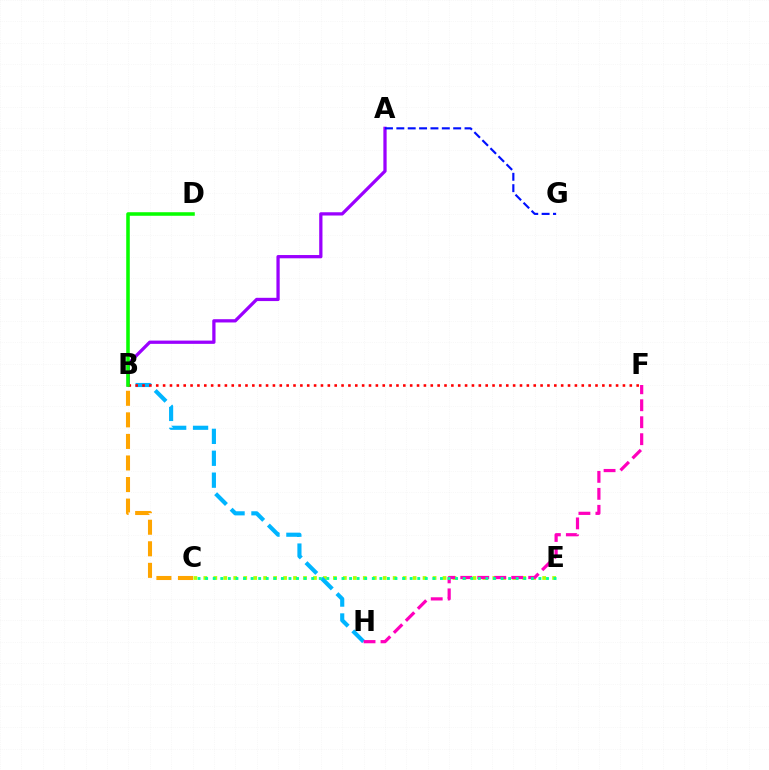{('A', 'B'): [{'color': '#9b00ff', 'line_style': 'solid', 'thickness': 2.35}], ('C', 'E'): [{'color': '#b3ff00', 'line_style': 'dotted', 'thickness': 2.71}, {'color': '#00ff9d', 'line_style': 'dotted', 'thickness': 2.06}], ('B', 'H'): [{'color': '#00b5ff', 'line_style': 'dashed', 'thickness': 2.98}], ('F', 'H'): [{'color': '#ff00bd', 'line_style': 'dashed', 'thickness': 2.31}], ('A', 'G'): [{'color': '#0010ff', 'line_style': 'dashed', 'thickness': 1.54}], ('B', 'F'): [{'color': '#ff0000', 'line_style': 'dotted', 'thickness': 1.86}], ('B', 'D'): [{'color': '#08ff00', 'line_style': 'solid', 'thickness': 2.56}], ('B', 'C'): [{'color': '#ffa500', 'line_style': 'dashed', 'thickness': 2.93}]}